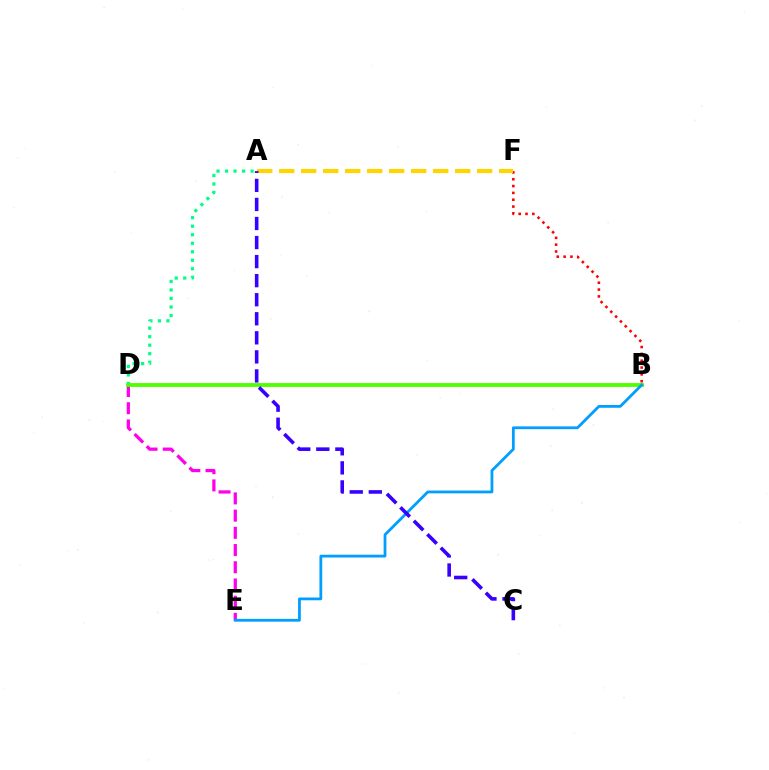{('D', 'E'): [{'color': '#ff00ed', 'line_style': 'dashed', 'thickness': 2.34}], ('B', 'F'): [{'color': '#ff0000', 'line_style': 'dotted', 'thickness': 1.86}], ('A', 'D'): [{'color': '#00ff86', 'line_style': 'dotted', 'thickness': 2.31}], ('A', 'F'): [{'color': '#ffd500', 'line_style': 'dashed', 'thickness': 2.99}], ('B', 'D'): [{'color': '#4fff00', 'line_style': 'solid', 'thickness': 2.75}], ('B', 'E'): [{'color': '#009eff', 'line_style': 'solid', 'thickness': 2.0}], ('A', 'C'): [{'color': '#3700ff', 'line_style': 'dashed', 'thickness': 2.59}]}